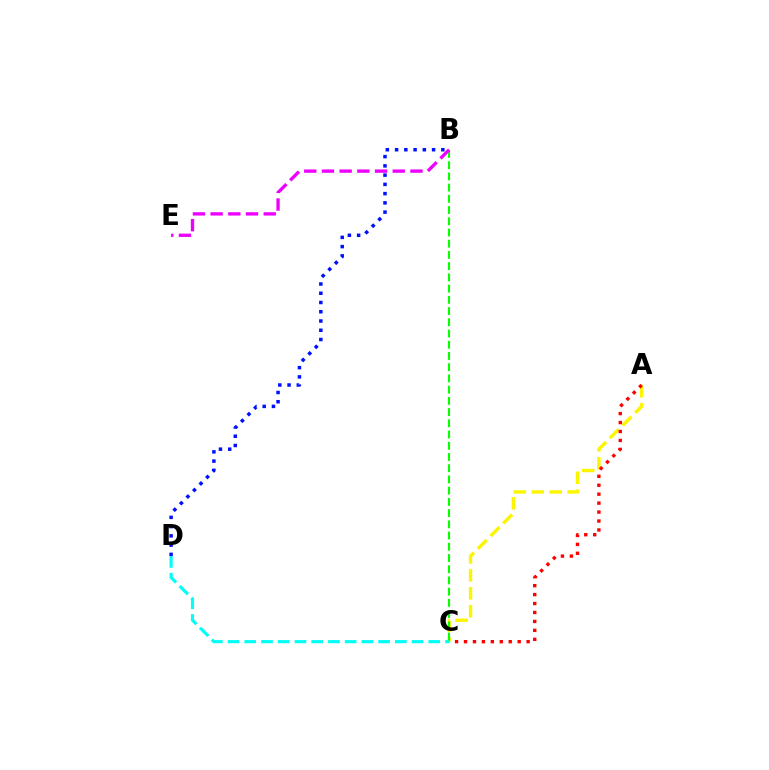{('A', 'C'): [{'color': '#fcf500', 'line_style': 'dashed', 'thickness': 2.44}, {'color': '#ff0000', 'line_style': 'dotted', 'thickness': 2.43}], ('C', 'D'): [{'color': '#00fff6', 'line_style': 'dashed', 'thickness': 2.27}], ('B', 'C'): [{'color': '#08ff00', 'line_style': 'dashed', 'thickness': 1.52}], ('B', 'D'): [{'color': '#0010ff', 'line_style': 'dotted', 'thickness': 2.51}], ('B', 'E'): [{'color': '#ee00ff', 'line_style': 'dashed', 'thickness': 2.4}]}